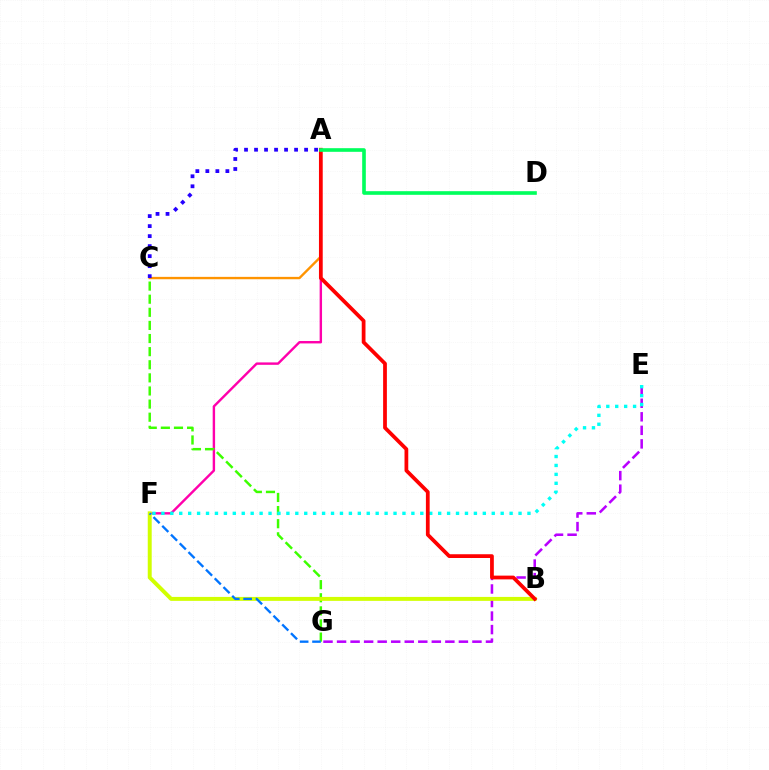{('E', 'G'): [{'color': '#b900ff', 'line_style': 'dashed', 'thickness': 1.84}], ('A', 'F'): [{'color': '#ff00ac', 'line_style': 'solid', 'thickness': 1.73}], ('A', 'C'): [{'color': '#ff9400', 'line_style': 'solid', 'thickness': 1.71}, {'color': '#2500ff', 'line_style': 'dotted', 'thickness': 2.72}], ('C', 'G'): [{'color': '#3dff00', 'line_style': 'dashed', 'thickness': 1.78}], ('B', 'F'): [{'color': '#d1ff00', 'line_style': 'solid', 'thickness': 2.84}], ('E', 'F'): [{'color': '#00fff6', 'line_style': 'dotted', 'thickness': 2.43}], ('A', 'B'): [{'color': '#ff0000', 'line_style': 'solid', 'thickness': 2.7}], ('F', 'G'): [{'color': '#0074ff', 'line_style': 'dashed', 'thickness': 1.68}], ('A', 'D'): [{'color': '#00ff5c', 'line_style': 'solid', 'thickness': 2.61}]}